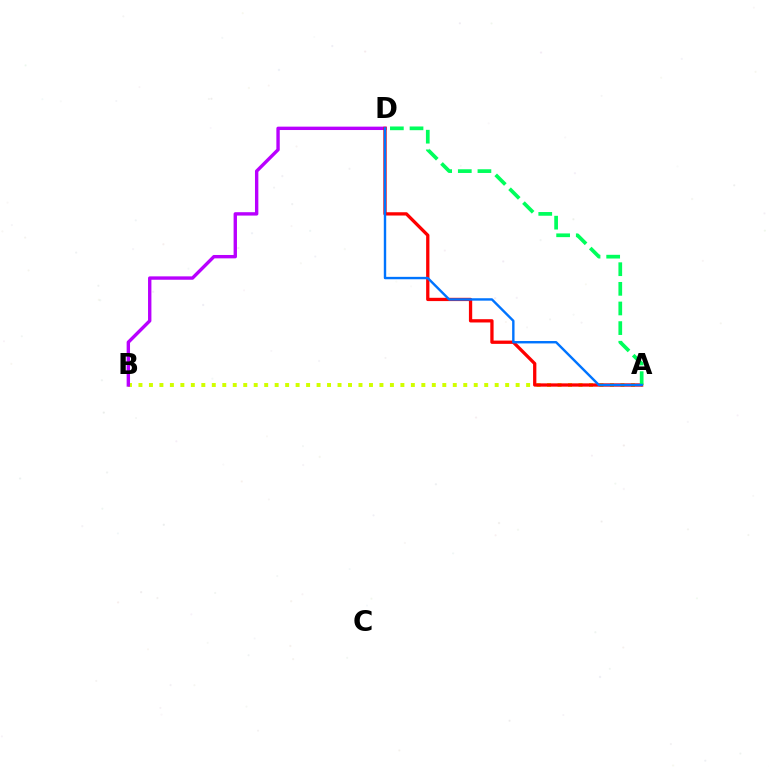{('A', 'B'): [{'color': '#d1ff00', 'line_style': 'dotted', 'thickness': 2.85}], ('B', 'D'): [{'color': '#b900ff', 'line_style': 'solid', 'thickness': 2.43}], ('A', 'D'): [{'color': '#ff0000', 'line_style': 'solid', 'thickness': 2.37}, {'color': '#00ff5c', 'line_style': 'dashed', 'thickness': 2.67}, {'color': '#0074ff', 'line_style': 'solid', 'thickness': 1.73}]}